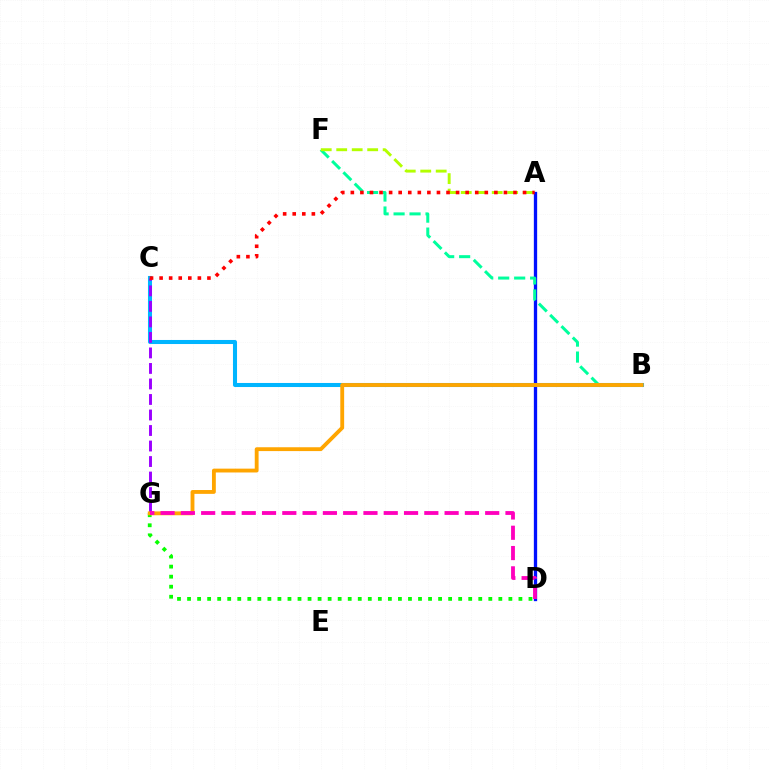{('A', 'D'): [{'color': '#0010ff', 'line_style': 'solid', 'thickness': 2.38}], ('B', 'C'): [{'color': '#00b5ff', 'line_style': 'solid', 'thickness': 2.92}], ('B', 'F'): [{'color': '#00ff9d', 'line_style': 'dashed', 'thickness': 2.17}], ('C', 'G'): [{'color': '#9b00ff', 'line_style': 'dashed', 'thickness': 2.11}], ('A', 'F'): [{'color': '#b3ff00', 'line_style': 'dashed', 'thickness': 2.1}], ('D', 'G'): [{'color': '#08ff00', 'line_style': 'dotted', 'thickness': 2.73}, {'color': '#ff00bd', 'line_style': 'dashed', 'thickness': 2.76}], ('B', 'G'): [{'color': '#ffa500', 'line_style': 'solid', 'thickness': 2.77}], ('A', 'C'): [{'color': '#ff0000', 'line_style': 'dotted', 'thickness': 2.6}]}